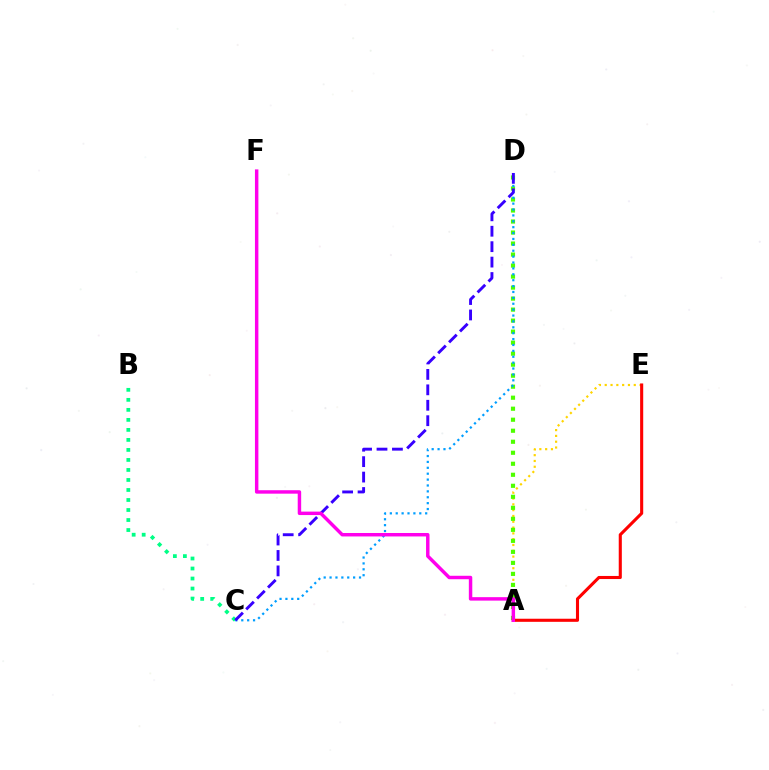{('B', 'C'): [{'color': '#00ff86', 'line_style': 'dotted', 'thickness': 2.72}], ('A', 'E'): [{'color': '#ffd500', 'line_style': 'dotted', 'thickness': 1.58}, {'color': '#ff0000', 'line_style': 'solid', 'thickness': 2.22}], ('A', 'D'): [{'color': '#4fff00', 'line_style': 'dotted', 'thickness': 2.99}], ('C', 'D'): [{'color': '#009eff', 'line_style': 'dotted', 'thickness': 1.6}, {'color': '#3700ff', 'line_style': 'dashed', 'thickness': 2.1}], ('A', 'F'): [{'color': '#ff00ed', 'line_style': 'solid', 'thickness': 2.48}]}